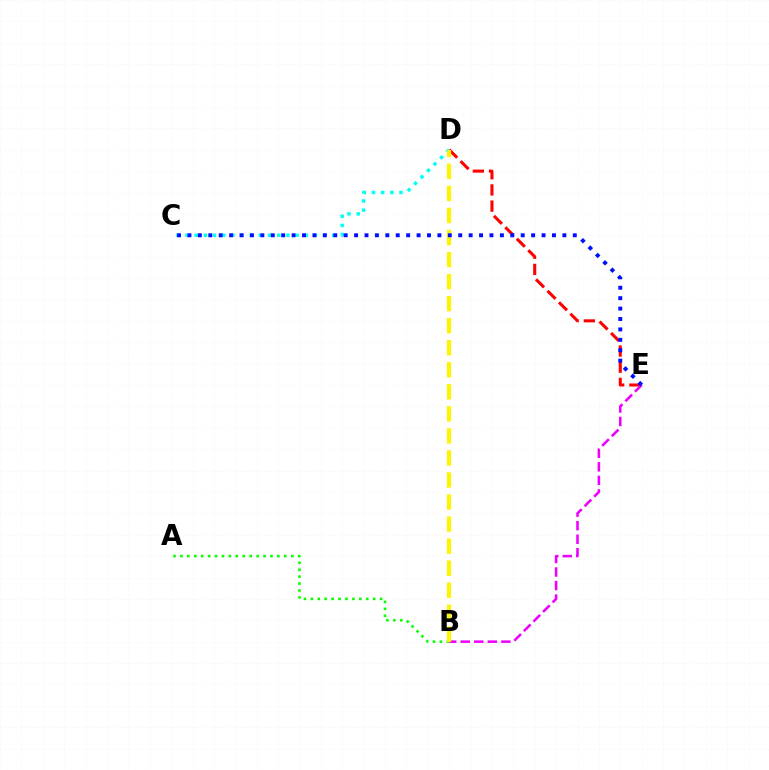{('D', 'E'): [{'color': '#ff0000', 'line_style': 'dashed', 'thickness': 2.2}], ('C', 'D'): [{'color': '#00fff6', 'line_style': 'dotted', 'thickness': 2.49}], ('A', 'B'): [{'color': '#08ff00', 'line_style': 'dotted', 'thickness': 1.88}], ('B', 'E'): [{'color': '#ee00ff', 'line_style': 'dashed', 'thickness': 1.84}], ('B', 'D'): [{'color': '#fcf500', 'line_style': 'dashed', 'thickness': 2.99}], ('C', 'E'): [{'color': '#0010ff', 'line_style': 'dotted', 'thickness': 2.83}]}